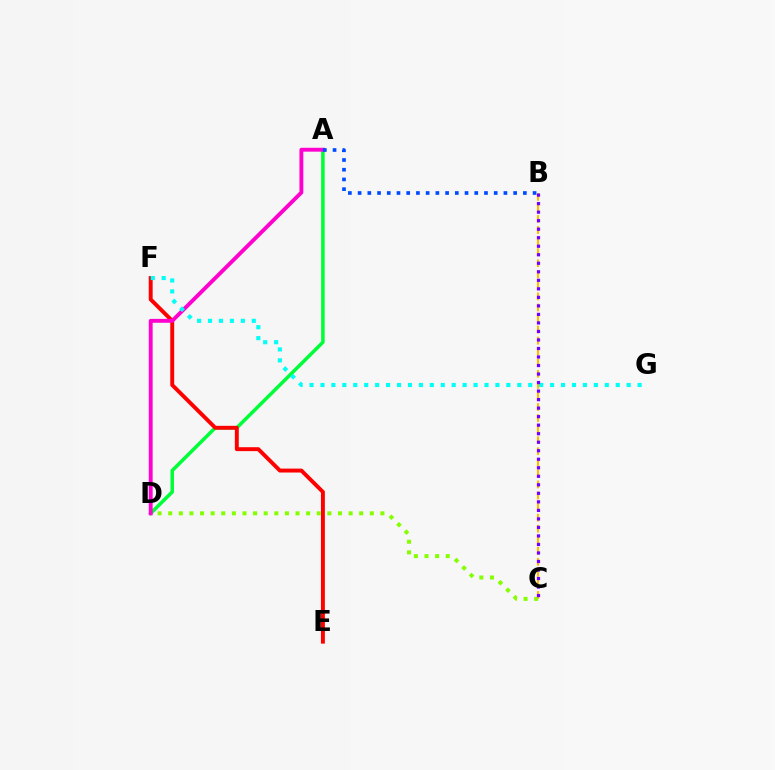{('A', 'D'): [{'color': '#00ff39', 'line_style': 'solid', 'thickness': 2.54}, {'color': '#ff00cf', 'line_style': 'solid', 'thickness': 2.8}], ('C', 'D'): [{'color': '#84ff00', 'line_style': 'dotted', 'thickness': 2.88}], ('E', 'F'): [{'color': '#ff0000', 'line_style': 'solid', 'thickness': 2.82}], ('A', 'B'): [{'color': '#004bff', 'line_style': 'dotted', 'thickness': 2.64}], ('B', 'C'): [{'color': '#ffbd00', 'line_style': 'dashed', 'thickness': 1.5}, {'color': '#7200ff', 'line_style': 'dotted', 'thickness': 2.32}], ('F', 'G'): [{'color': '#00fff6', 'line_style': 'dotted', 'thickness': 2.97}]}